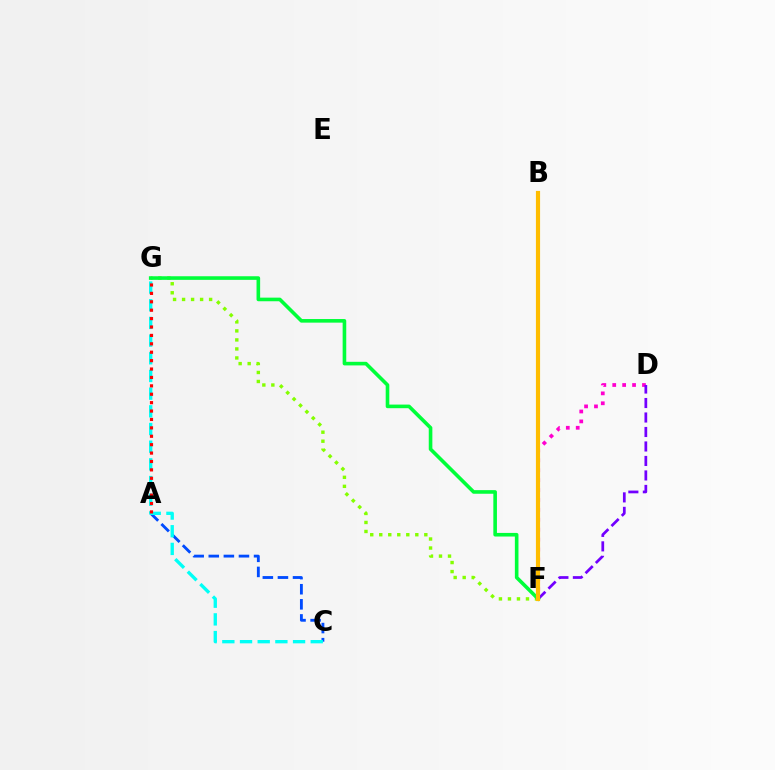{('A', 'C'): [{'color': '#004bff', 'line_style': 'dashed', 'thickness': 2.05}], ('D', 'F'): [{'color': '#ff00cf', 'line_style': 'dotted', 'thickness': 2.69}, {'color': '#7200ff', 'line_style': 'dashed', 'thickness': 1.97}], ('C', 'G'): [{'color': '#00fff6', 'line_style': 'dashed', 'thickness': 2.4}], ('F', 'G'): [{'color': '#84ff00', 'line_style': 'dotted', 'thickness': 2.45}, {'color': '#00ff39', 'line_style': 'solid', 'thickness': 2.6}], ('B', 'F'): [{'color': '#ffbd00', 'line_style': 'solid', 'thickness': 3.0}], ('A', 'G'): [{'color': '#ff0000', 'line_style': 'dotted', 'thickness': 2.28}]}